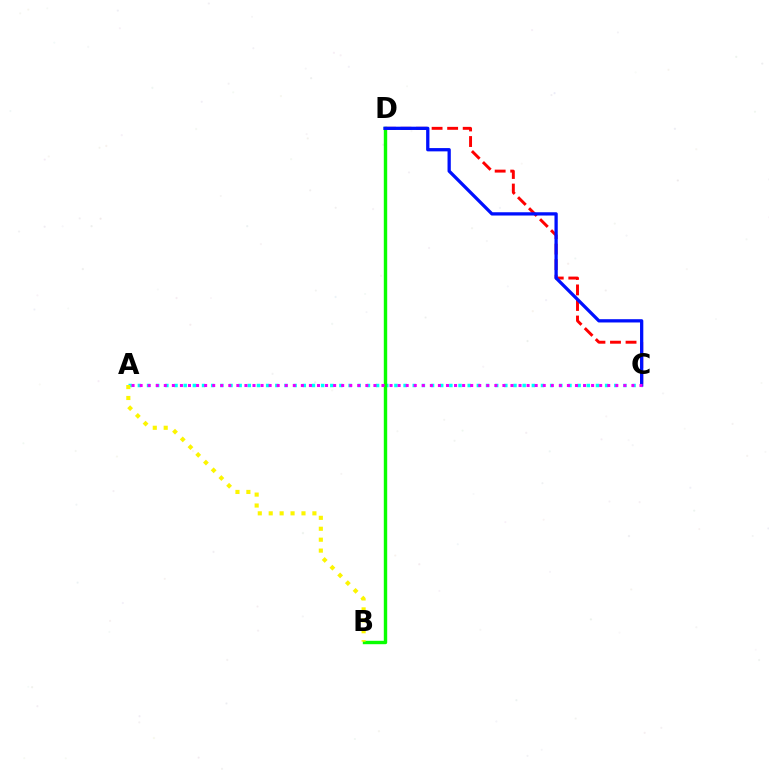{('C', 'D'): [{'color': '#ff0000', 'line_style': 'dashed', 'thickness': 2.11}, {'color': '#0010ff', 'line_style': 'solid', 'thickness': 2.36}], ('A', 'C'): [{'color': '#00fff6', 'line_style': 'dotted', 'thickness': 2.49}, {'color': '#ee00ff', 'line_style': 'dotted', 'thickness': 2.19}], ('B', 'D'): [{'color': '#08ff00', 'line_style': 'solid', 'thickness': 2.45}], ('A', 'B'): [{'color': '#fcf500', 'line_style': 'dotted', 'thickness': 2.97}]}